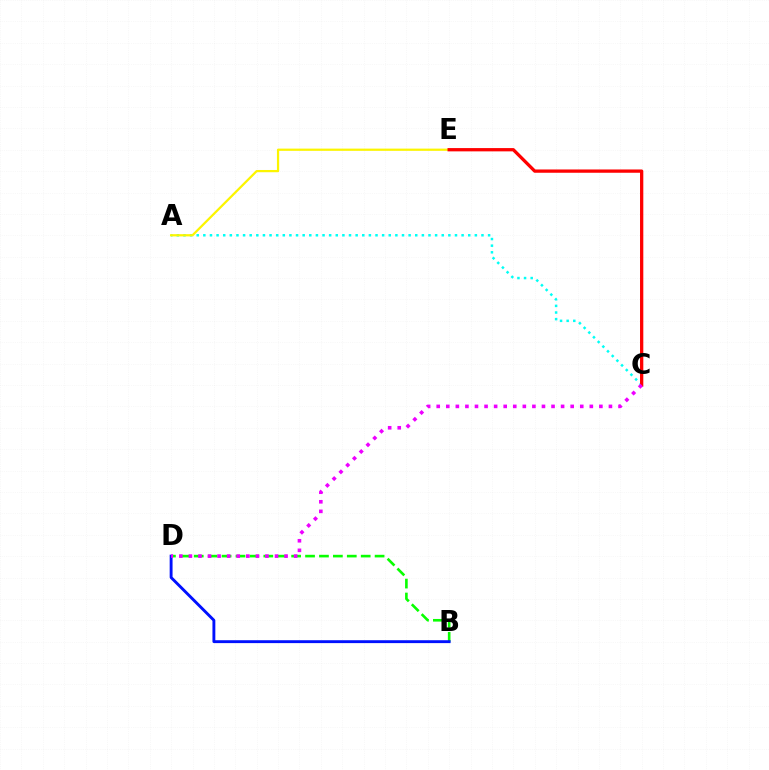{('A', 'C'): [{'color': '#00fff6', 'line_style': 'dotted', 'thickness': 1.8}], ('B', 'D'): [{'color': '#08ff00', 'line_style': 'dashed', 'thickness': 1.89}, {'color': '#0010ff', 'line_style': 'solid', 'thickness': 2.08}], ('A', 'E'): [{'color': '#fcf500', 'line_style': 'solid', 'thickness': 1.61}], ('C', 'E'): [{'color': '#ff0000', 'line_style': 'solid', 'thickness': 2.36}], ('C', 'D'): [{'color': '#ee00ff', 'line_style': 'dotted', 'thickness': 2.6}]}